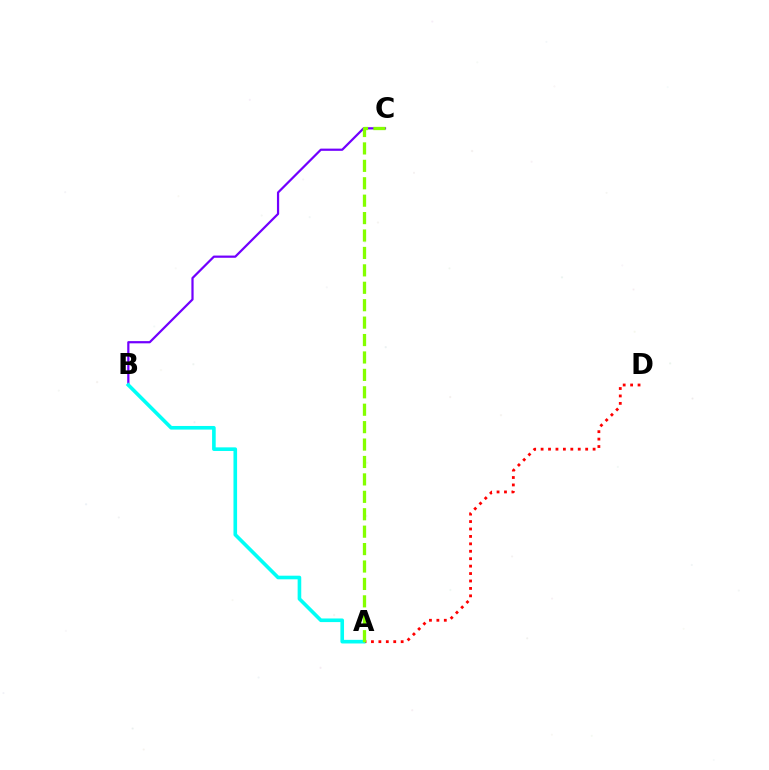{('A', 'D'): [{'color': '#ff0000', 'line_style': 'dotted', 'thickness': 2.02}], ('B', 'C'): [{'color': '#7200ff', 'line_style': 'solid', 'thickness': 1.6}], ('A', 'B'): [{'color': '#00fff6', 'line_style': 'solid', 'thickness': 2.61}], ('A', 'C'): [{'color': '#84ff00', 'line_style': 'dashed', 'thickness': 2.37}]}